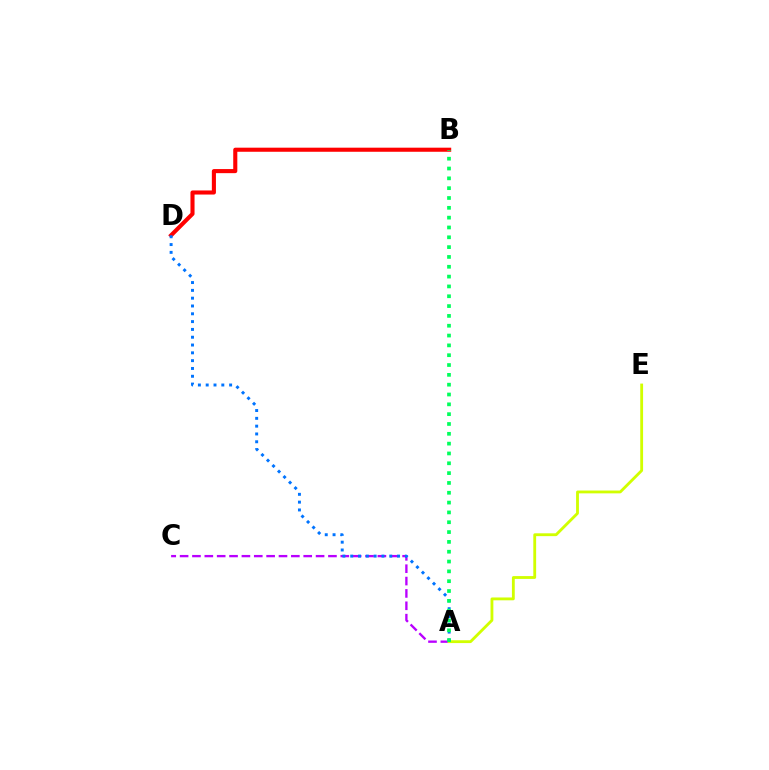{('A', 'C'): [{'color': '#b900ff', 'line_style': 'dashed', 'thickness': 1.68}], ('B', 'D'): [{'color': '#ff0000', 'line_style': 'solid', 'thickness': 2.94}], ('A', 'E'): [{'color': '#d1ff00', 'line_style': 'solid', 'thickness': 2.04}], ('A', 'D'): [{'color': '#0074ff', 'line_style': 'dotted', 'thickness': 2.12}], ('A', 'B'): [{'color': '#00ff5c', 'line_style': 'dotted', 'thickness': 2.67}]}